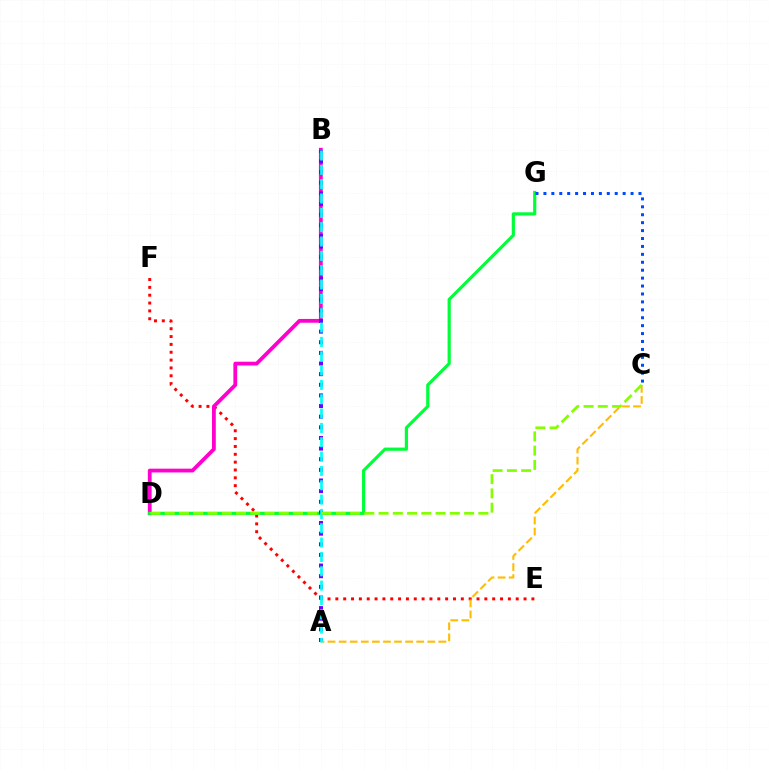{('E', 'F'): [{'color': '#ff0000', 'line_style': 'dotted', 'thickness': 2.13}], ('B', 'D'): [{'color': '#ff00cf', 'line_style': 'solid', 'thickness': 2.73}], ('D', 'G'): [{'color': '#00ff39', 'line_style': 'solid', 'thickness': 2.29}], ('C', 'G'): [{'color': '#004bff', 'line_style': 'dotted', 'thickness': 2.15}], ('A', 'B'): [{'color': '#7200ff', 'line_style': 'dotted', 'thickness': 2.89}, {'color': '#00fff6', 'line_style': 'dashed', 'thickness': 1.95}], ('A', 'C'): [{'color': '#ffbd00', 'line_style': 'dashed', 'thickness': 1.51}], ('C', 'D'): [{'color': '#84ff00', 'line_style': 'dashed', 'thickness': 1.94}]}